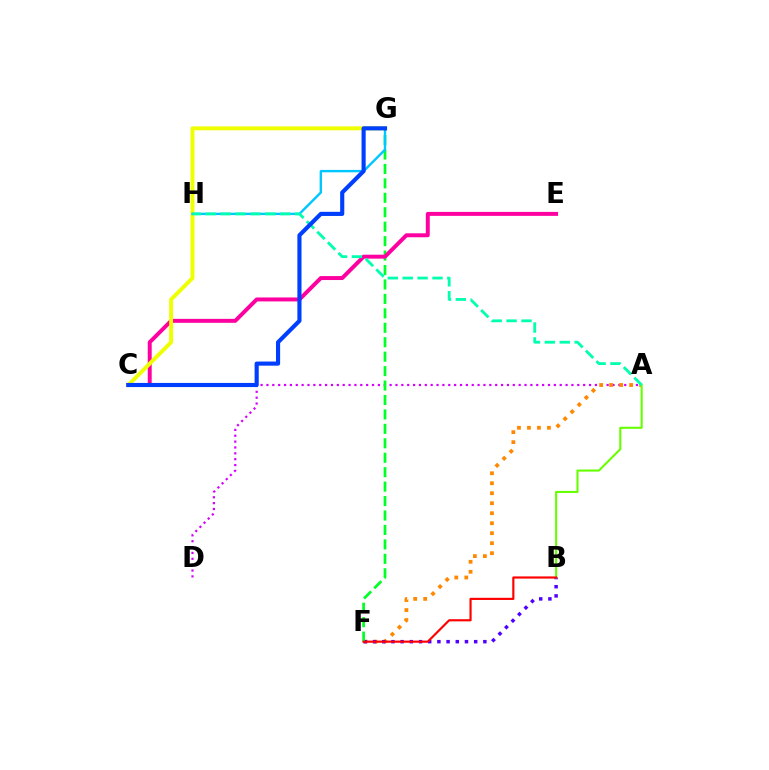{('A', 'D'): [{'color': '#d600ff', 'line_style': 'dotted', 'thickness': 1.59}], ('A', 'F'): [{'color': '#ff8800', 'line_style': 'dotted', 'thickness': 2.71}], ('B', 'F'): [{'color': '#4f00ff', 'line_style': 'dotted', 'thickness': 2.5}, {'color': '#ff0000', 'line_style': 'solid', 'thickness': 1.55}], ('F', 'G'): [{'color': '#00ff27', 'line_style': 'dashed', 'thickness': 1.96}], ('A', 'B'): [{'color': '#66ff00', 'line_style': 'solid', 'thickness': 1.5}], ('C', 'E'): [{'color': '#ff00a0', 'line_style': 'solid', 'thickness': 2.85}], ('C', 'G'): [{'color': '#eeff00', 'line_style': 'solid', 'thickness': 2.82}, {'color': '#003fff', 'line_style': 'solid', 'thickness': 2.97}], ('G', 'H'): [{'color': '#00c7ff', 'line_style': 'solid', 'thickness': 1.72}], ('A', 'H'): [{'color': '#00ffaf', 'line_style': 'dashed', 'thickness': 2.02}]}